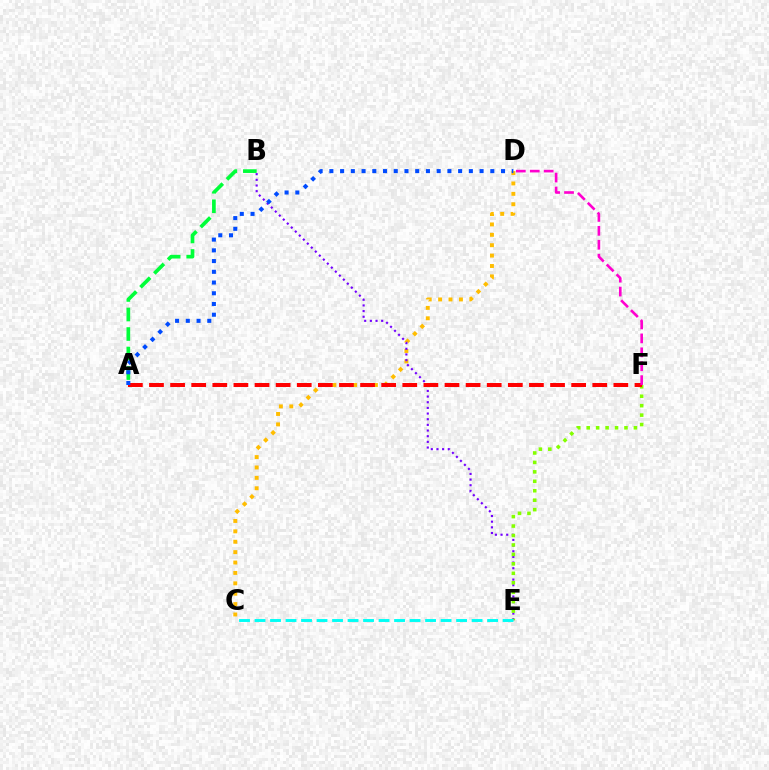{('A', 'B'): [{'color': '#00ff39', 'line_style': 'dashed', 'thickness': 2.65}], ('C', 'D'): [{'color': '#ffbd00', 'line_style': 'dotted', 'thickness': 2.82}], ('B', 'E'): [{'color': '#7200ff', 'line_style': 'dotted', 'thickness': 1.54}], ('E', 'F'): [{'color': '#84ff00', 'line_style': 'dotted', 'thickness': 2.57}], ('A', 'F'): [{'color': '#ff0000', 'line_style': 'dashed', 'thickness': 2.87}], ('A', 'D'): [{'color': '#004bff', 'line_style': 'dotted', 'thickness': 2.92}], ('D', 'F'): [{'color': '#ff00cf', 'line_style': 'dashed', 'thickness': 1.89}], ('C', 'E'): [{'color': '#00fff6', 'line_style': 'dashed', 'thickness': 2.11}]}